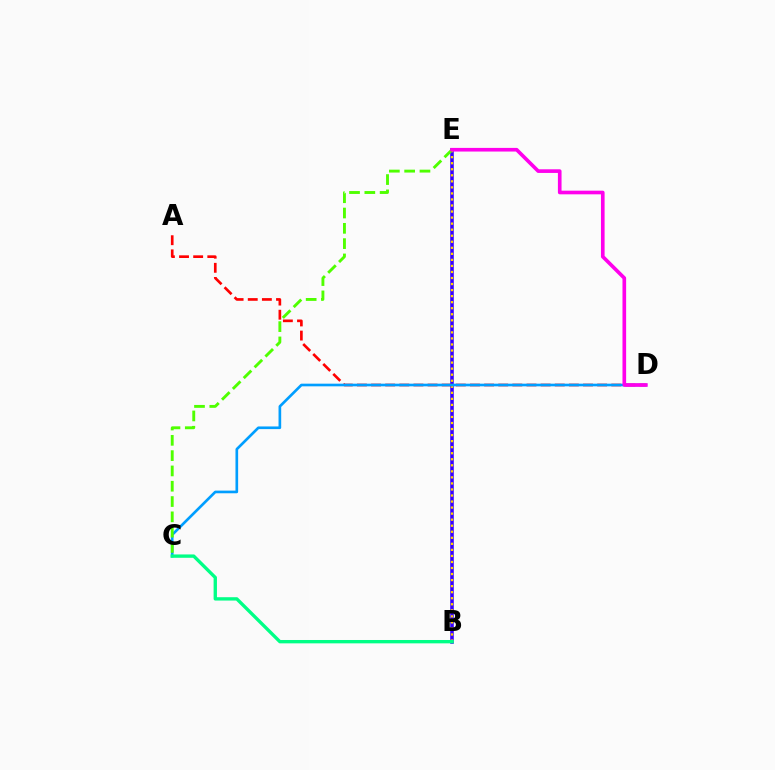{('B', 'E'): [{'color': '#3700ff', 'line_style': 'solid', 'thickness': 2.56}, {'color': '#ffd500', 'line_style': 'dotted', 'thickness': 1.64}], ('A', 'D'): [{'color': '#ff0000', 'line_style': 'dashed', 'thickness': 1.92}], ('C', 'D'): [{'color': '#009eff', 'line_style': 'solid', 'thickness': 1.91}], ('C', 'E'): [{'color': '#4fff00', 'line_style': 'dashed', 'thickness': 2.08}], ('B', 'C'): [{'color': '#00ff86', 'line_style': 'solid', 'thickness': 2.41}], ('D', 'E'): [{'color': '#ff00ed', 'line_style': 'solid', 'thickness': 2.63}]}